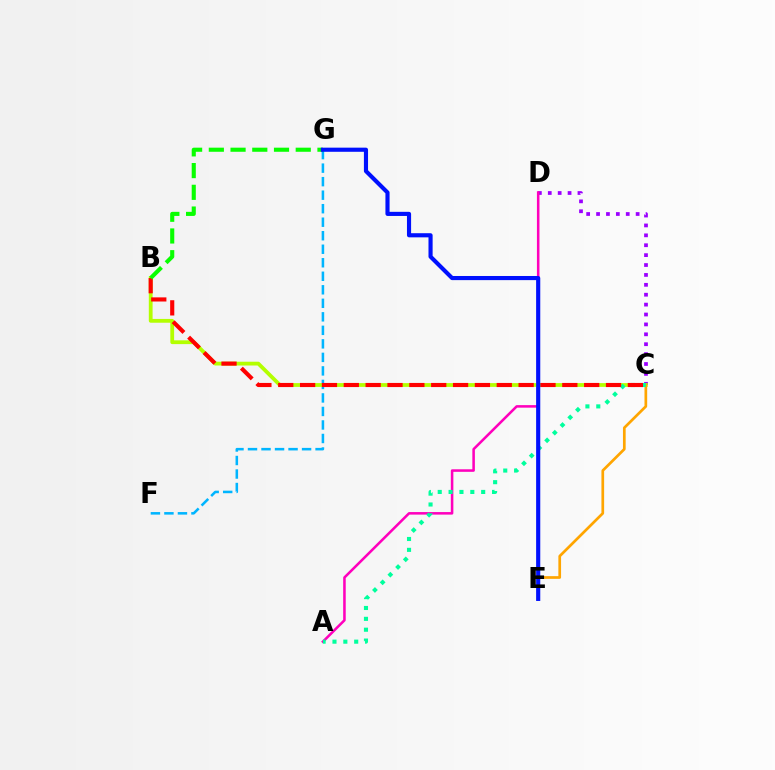{('C', 'D'): [{'color': '#9b00ff', 'line_style': 'dotted', 'thickness': 2.69}], ('A', 'D'): [{'color': '#ff00bd', 'line_style': 'solid', 'thickness': 1.83}], ('F', 'G'): [{'color': '#00b5ff', 'line_style': 'dashed', 'thickness': 1.84}], ('B', 'C'): [{'color': '#b3ff00', 'line_style': 'solid', 'thickness': 2.73}, {'color': '#ff0000', 'line_style': 'dashed', 'thickness': 2.97}], ('C', 'E'): [{'color': '#ffa500', 'line_style': 'solid', 'thickness': 1.94}], ('A', 'C'): [{'color': '#00ff9d', 'line_style': 'dotted', 'thickness': 2.95}], ('B', 'G'): [{'color': '#08ff00', 'line_style': 'dashed', 'thickness': 2.95}], ('E', 'G'): [{'color': '#0010ff', 'line_style': 'solid', 'thickness': 2.97}]}